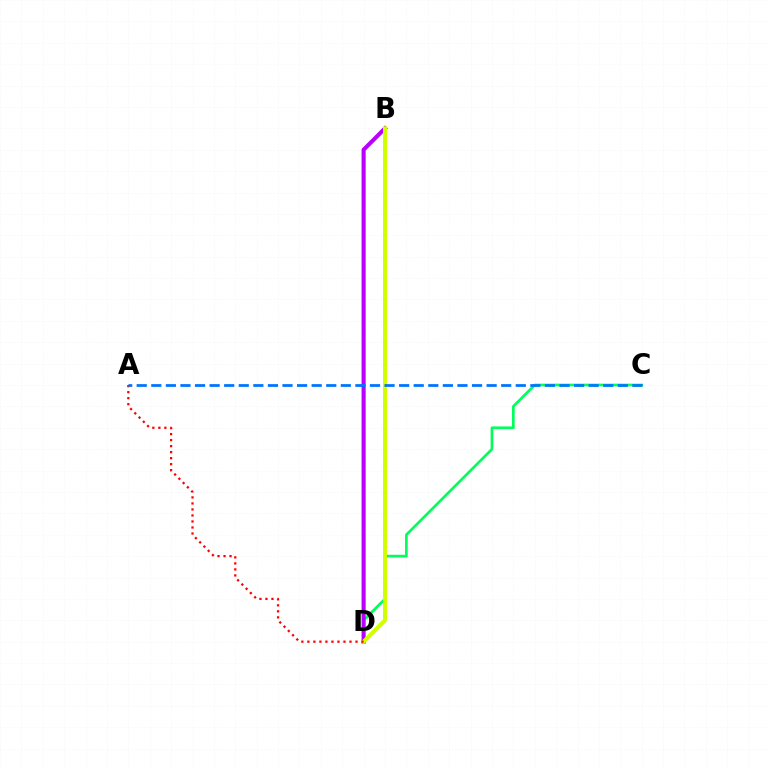{('C', 'D'): [{'color': '#00ff5c', 'line_style': 'solid', 'thickness': 1.93}], ('B', 'D'): [{'color': '#b900ff', 'line_style': 'solid', 'thickness': 2.94}, {'color': '#d1ff00', 'line_style': 'solid', 'thickness': 2.87}], ('A', 'D'): [{'color': '#ff0000', 'line_style': 'dotted', 'thickness': 1.63}], ('A', 'C'): [{'color': '#0074ff', 'line_style': 'dashed', 'thickness': 1.98}]}